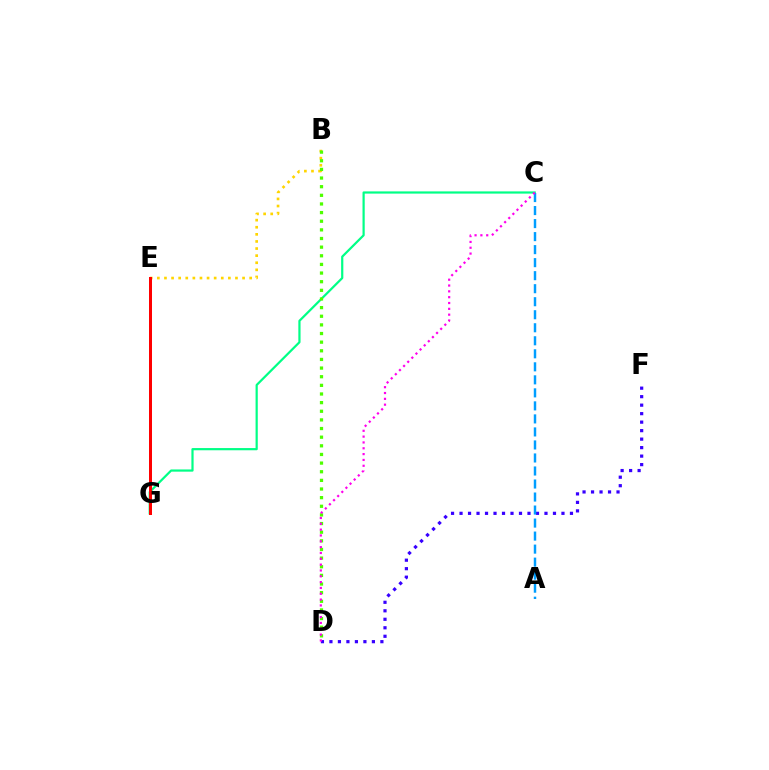{('C', 'G'): [{'color': '#00ff86', 'line_style': 'solid', 'thickness': 1.59}], ('B', 'E'): [{'color': '#ffd500', 'line_style': 'dotted', 'thickness': 1.93}], ('D', 'F'): [{'color': '#3700ff', 'line_style': 'dotted', 'thickness': 2.31}], ('E', 'G'): [{'color': '#ff0000', 'line_style': 'solid', 'thickness': 2.15}], ('A', 'C'): [{'color': '#009eff', 'line_style': 'dashed', 'thickness': 1.77}], ('B', 'D'): [{'color': '#4fff00', 'line_style': 'dotted', 'thickness': 2.35}], ('C', 'D'): [{'color': '#ff00ed', 'line_style': 'dotted', 'thickness': 1.58}]}